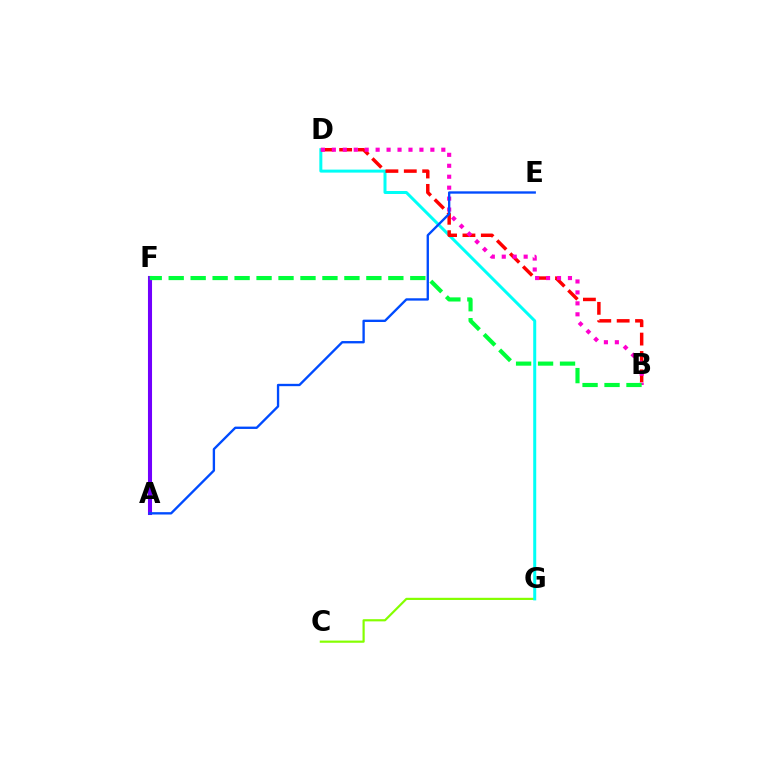{('C', 'G'): [{'color': '#84ff00', 'line_style': 'solid', 'thickness': 1.57}], ('D', 'G'): [{'color': '#00fff6', 'line_style': 'solid', 'thickness': 2.16}], ('B', 'D'): [{'color': '#ff0000', 'line_style': 'dashed', 'thickness': 2.5}, {'color': '#ff00cf', 'line_style': 'dotted', 'thickness': 2.97}], ('A', 'F'): [{'color': '#ffbd00', 'line_style': 'solid', 'thickness': 2.04}, {'color': '#7200ff', 'line_style': 'solid', 'thickness': 2.93}], ('A', 'E'): [{'color': '#004bff', 'line_style': 'solid', 'thickness': 1.69}], ('B', 'F'): [{'color': '#00ff39', 'line_style': 'dashed', 'thickness': 2.98}]}